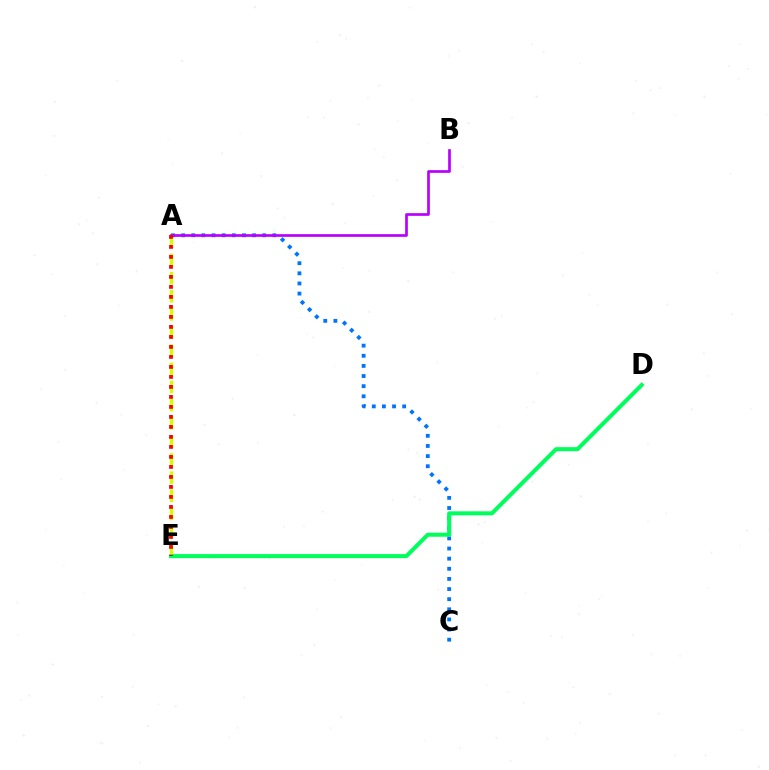{('A', 'E'): [{'color': '#d1ff00', 'line_style': 'dashed', 'thickness': 2.46}, {'color': '#ff0000', 'line_style': 'dotted', 'thickness': 2.72}], ('A', 'C'): [{'color': '#0074ff', 'line_style': 'dotted', 'thickness': 2.75}], ('A', 'B'): [{'color': '#b900ff', 'line_style': 'solid', 'thickness': 1.93}], ('D', 'E'): [{'color': '#00ff5c', 'line_style': 'solid', 'thickness': 2.9}]}